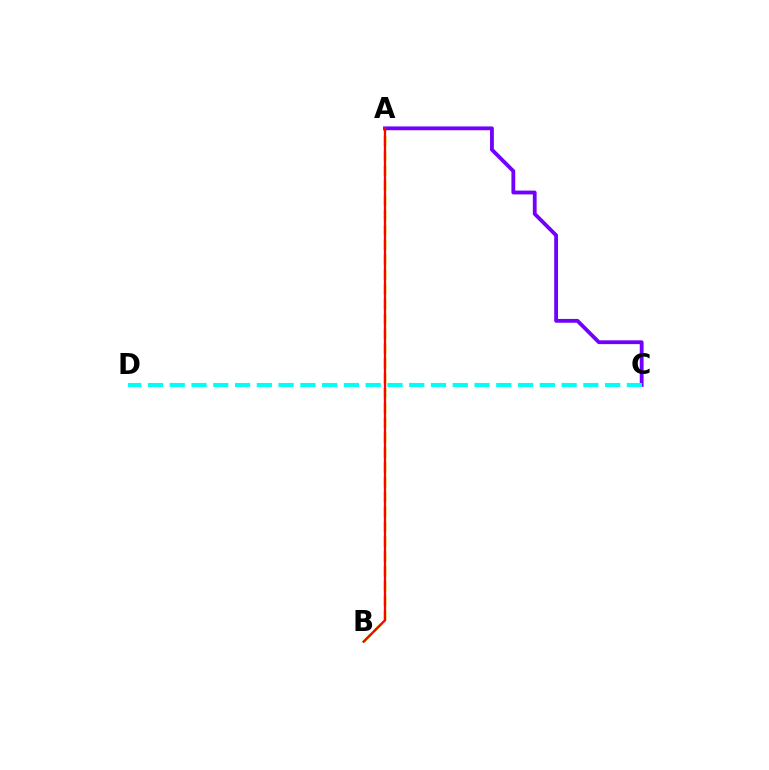{('A', 'B'): [{'color': '#84ff00', 'line_style': 'dashed', 'thickness': 2.01}, {'color': '#ff0000', 'line_style': 'solid', 'thickness': 1.65}], ('A', 'C'): [{'color': '#7200ff', 'line_style': 'solid', 'thickness': 2.74}], ('C', 'D'): [{'color': '#00fff6', 'line_style': 'dashed', 'thickness': 2.96}]}